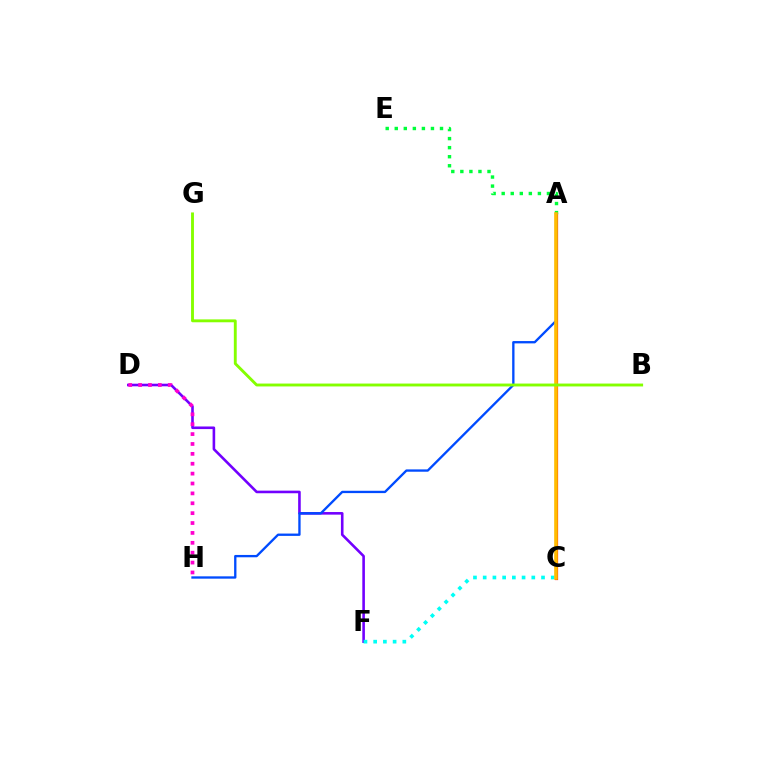{('A', 'C'): [{'color': '#ff0000', 'line_style': 'solid', 'thickness': 2.3}, {'color': '#ffbd00', 'line_style': 'solid', 'thickness': 2.57}], ('D', 'F'): [{'color': '#7200ff', 'line_style': 'solid', 'thickness': 1.87}], ('A', 'E'): [{'color': '#00ff39', 'line_style': 'dotted', 'thickness': 2.46}], ('D', 'H'): [{'color': '#ff00cf', 'line_style': 'dotted', 'thickness': 2.69}], ('C', 'F'): [{'color': '#00fff6', 'line_style': 'dotted', 'thickness': 2.64}], ('A', 'H'): [{'color': '#004bff', 'line_style': 'solid', 'thickness': 1.68}], ('B', 'G'): [{'color': '#84ff00', 'line_style': 'solid', 'thickness': 2.07}]}